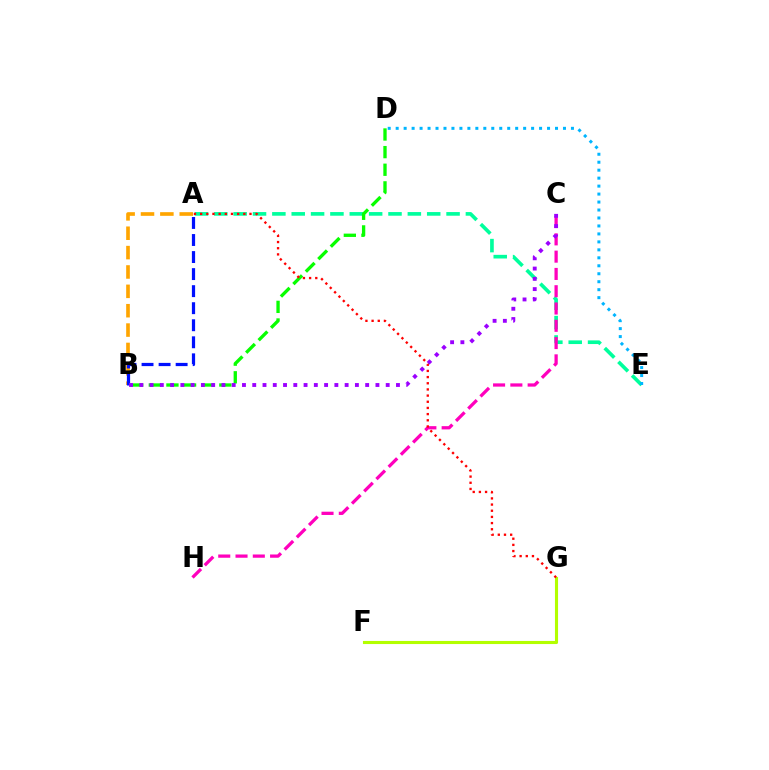{('A', 'E'): [{'color': '#00ff9d', 'line_style': 'dashed', 'thickness': 2.63}], ('A', 'B'): [{'color': '#ffa500', 'line_style': 'dashed', 'thickness': 2.63}, {'color': '#0010ff', 'line_style': 'dashed', 'thickness': 2.32}], ('F', 'G'): [{'color': '#b3ff00', 'line_style': 'solid', 'thickness': 2.23}], ('B', 'D'): [{'color': '#08ff00', 'line_style': 'dashed', 'thickness': 2.4}], ('D', 'E'): [{'color': '#00b5ff', 'line_style': 'dotted', 'thickness': 2.16}], ('C', 'H'): [{'color': '#ff00bd', 'line_style': 'dashed', 'thickness': 2.35}], ('A', 'G'): [{'color': '#ff0000', 'line_style': 'dotted', 'thickness': 1.68}], ('B', 'C'): [{'color': '#9b00ff', 'line_style': 'dotted', 'thickness': 2.79}]}